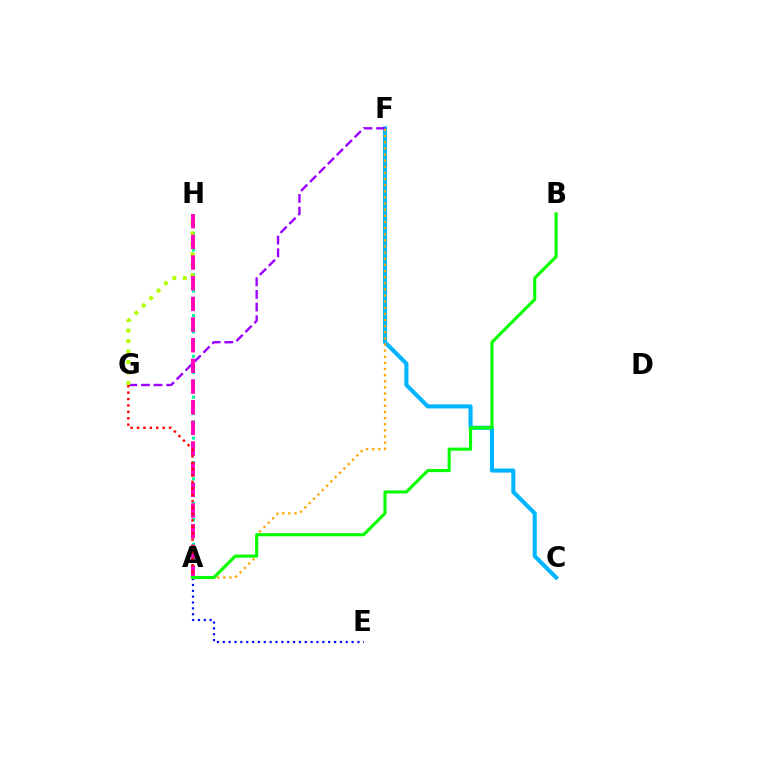{('A', 'E'): [{'color': '#0010ff', 'line_style': 'dotted', 'thickness': 1.59}], ('C', 'F'): [{'color': '#00b5ff', 'line_style': 'solid', 'thickness': 2.95}], ('A', 'H'): [{'color': '#00ff9d', 'line_style': 'dotted', 'thickness': 2.22}, {'color': '#ff00bd', 'line_style': 'dashed', 'thickness': 2.81}], ('F', 'G'): [{'color': '#9b00ff', 'line_style': 'dashed', 'thickness': 1.72}], ('G', 'H'): [{'color': '#b3ff00', 'line_style': 'dotted', 'thickness': 2.85}], ('A', 'F'): [{'color': '#ffa500', 'line_style': 'dotted', 'thickness': 1.67}], ('A', 'G'): [{'color': '#ff0000', 'line_style': 'dotted', 'thickness': 1.74}], ('A', 'B'): [{'color': '#08ff00', 'line_style': 'solid', 'thickness': 2.24}]}